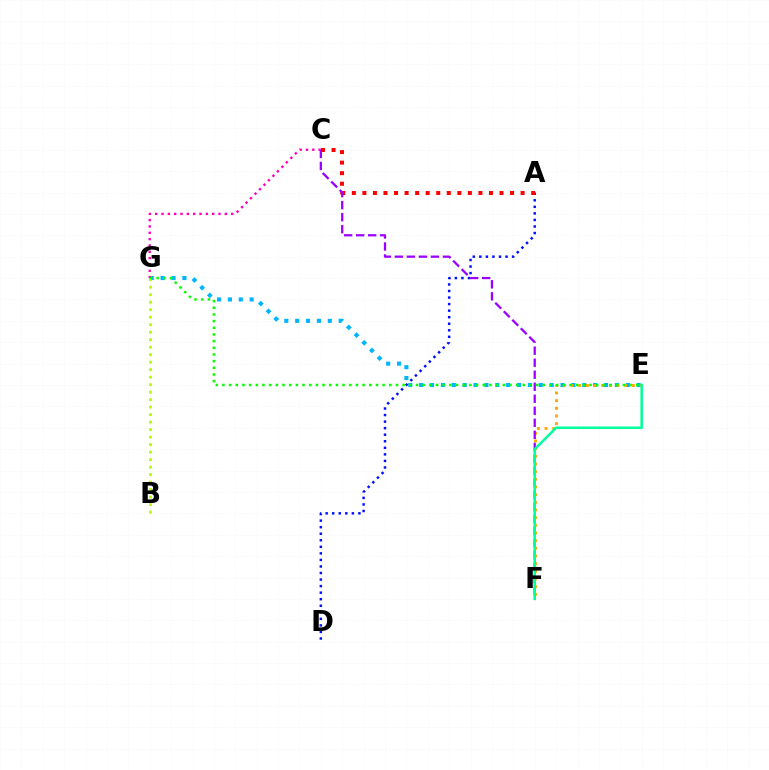{('E', 'G'): [{'color': '#00b5ff', 'line_style': 'dotted', 'thickness': 2.95}, {'color': '#08ff00', 'line_style': 'dotted', 'thickness': 1.81}], ('C', 'G'): [{'color': '#ff00bd', 'line_style': 'dotted', 'thickness': 1.72}], ('E', 'F'): [{'color': '#ffa500', 'line_style': 'dotted', 'thickness': 2.08}, {'color': '#00ff9d', 'line_style': 'solid', 'thickness': 1.82}], ('A', 'D'): [{'color': '#0010ff', 'line_style': 'dotted', 'thickness': 1.78}], ('A', 'C'): [{'color': '#ff0000', 'line_style': 'dotted', 'thickness': 2.87}], ('C', 'F'): [{'color': '#9b00ff', 'line_style': 'dashed', 'thickness': 1.63}], ('B', 'G'): [{'color': '#b3ff00', 'line_style': 'dotted', 'thickness': 2.04}]}